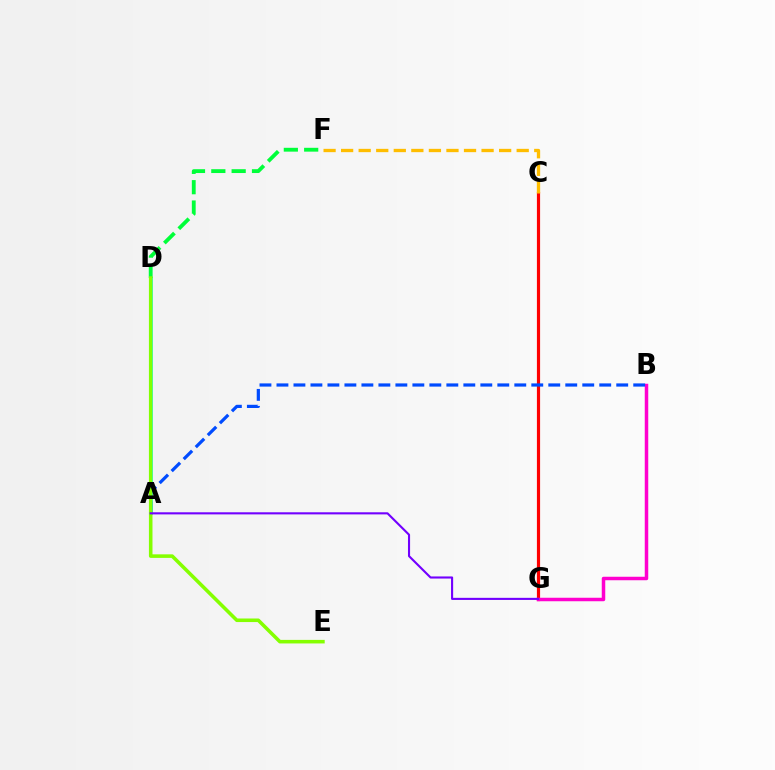{('C', 'G'): [{'color': '#ff0000', 'line_style': 'solid', 'thickness': 2.29}], ('B', 'G'): [{'color': '#ff00cf', 'line_style': 'solid', 'thickness': 2.51}], ('A', 'D'): [{'color': '#00fff6', 'line_style': 'solid', 'thickness': 1.95}], ('D', 'F'): [{'color': '#00ff39', 'line_style': 'dashed', 'thickness': 2.76}], ('A', 'B'): [{'color': '#004bff', 'line_style': 'dashed', 'thickness': 2.31}], ('C', 'F'): [{'color': '#ffbd00', 'line_style': 'dashed', 'thickness': 2.39}], ('D', 'E'): [{'color': '#84ff00', 'line_style': 'solid', 'thickness': 2.56}], ('A', 'G'): [{'color': '#7200ff', 'line_style': 'solid', 'thickness': 1.52}]}